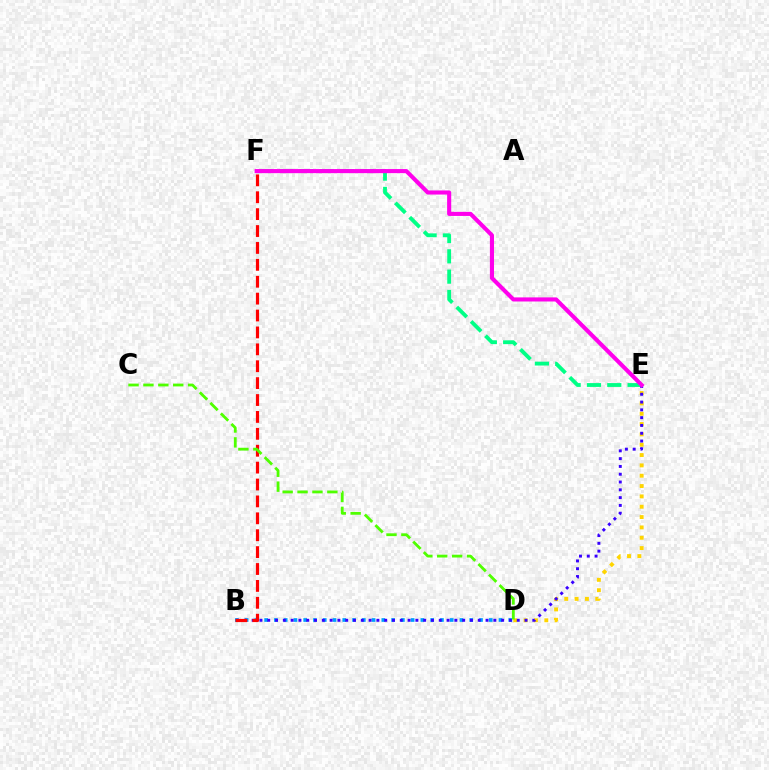{('D', 'E'): [{'color': '#ffd500', 'line_style': 'dotted', 'thickness': 2.81}], ('E', 'F'): [{'color': '#00ff86', 'line_style': 'dashed', 'thickness': 2.76}, {'color': '#ff00ed', 'line_style': 'solid', 'thickness': 2.95}], ('B', 'D'): [{'color': '#009eff', 'line_style': 'dotted', 'thickness': 2.65}], ('B', 'E'): [{'color': '#3700ff', 'line_style': 'dotted', 'thickness': 2.12}], ('B', 'F'): [{'color': '#ff0000', 'line_style': 'dashed', 'thickness': 2.3}], ('C', 'D'): [{'color': '#4fff00', 'line_style': 'dashed', 'thickness': 2.02}]}